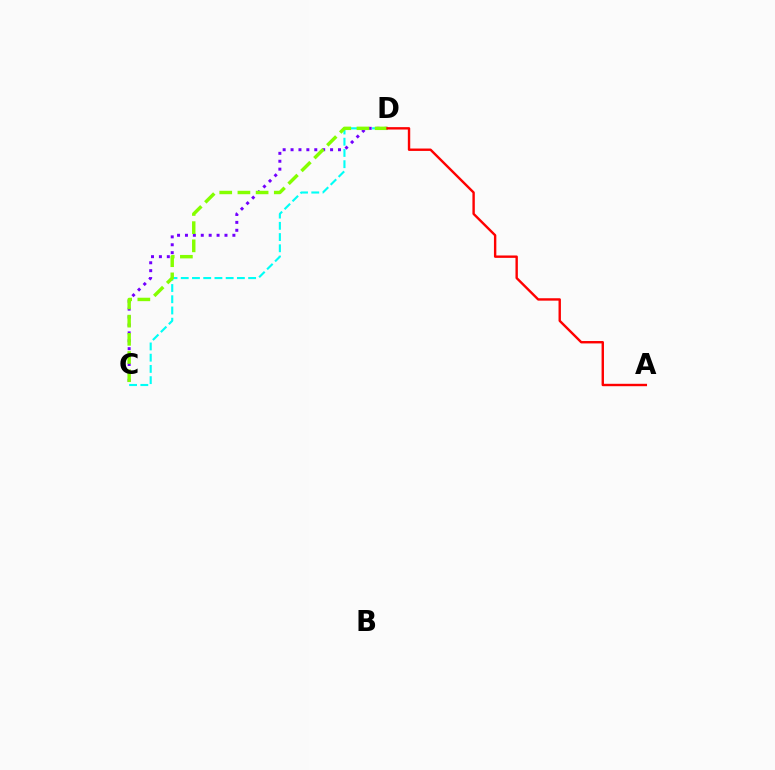{('C', 'D'): [{'color': '#7200ff', 'line_style': 'dotted', 'thickness': 2.15}, {'color': '#00fff6', 'line_style': 'dashed', 'thickness': 1.53}, {'color': '#84ff00', 'line_style': 'dashed', 'thickness': 2.47}], ('A', 'D'): [{'color': '#ff0000', 'line_style': 'solid', 'thickness': 1.73}]}